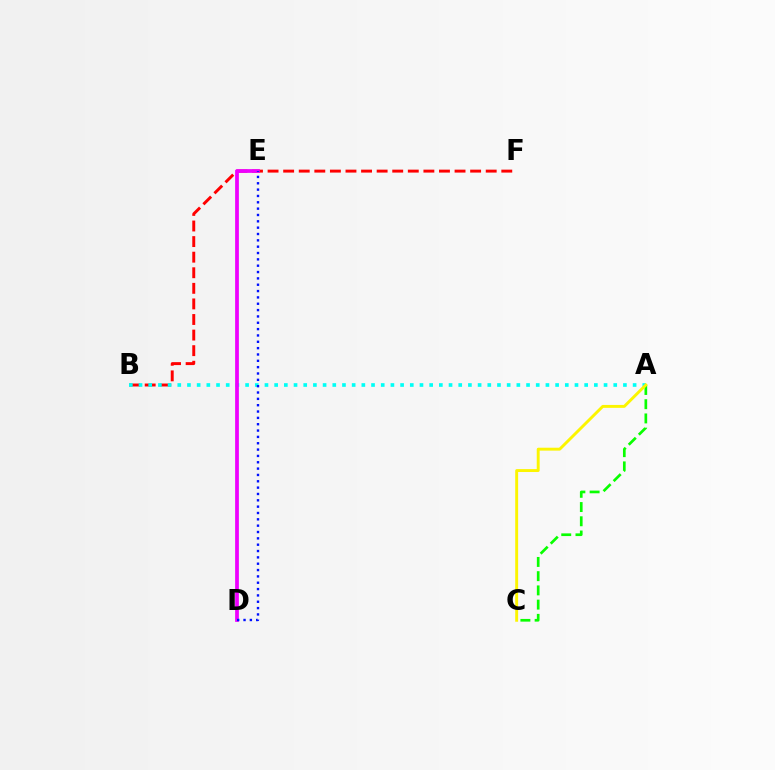{('B', 'F'): [{'color': '#ff0000', 'line_style': 'dashed', 'thickness': 2.12}], ('A', 'B'): [{'color': '#00fff6', 'line_style': 'dotted', 'thickness': 2.63}], ('A', 'C'): [{'color': '#08ff00', 'line_style': 'dashed', 'thickness': 1.93}, {'color': '#fcf500', 'line_style': 'solid', 'thickness': 2.1}], ('D', 'E'): [{'color': '#ee00ff', 'line_style': 'solid', 'thickness': 2.69}, {'color': '#0010ff', 'line_style': 'dotted', 'thickness': 1.72}]}